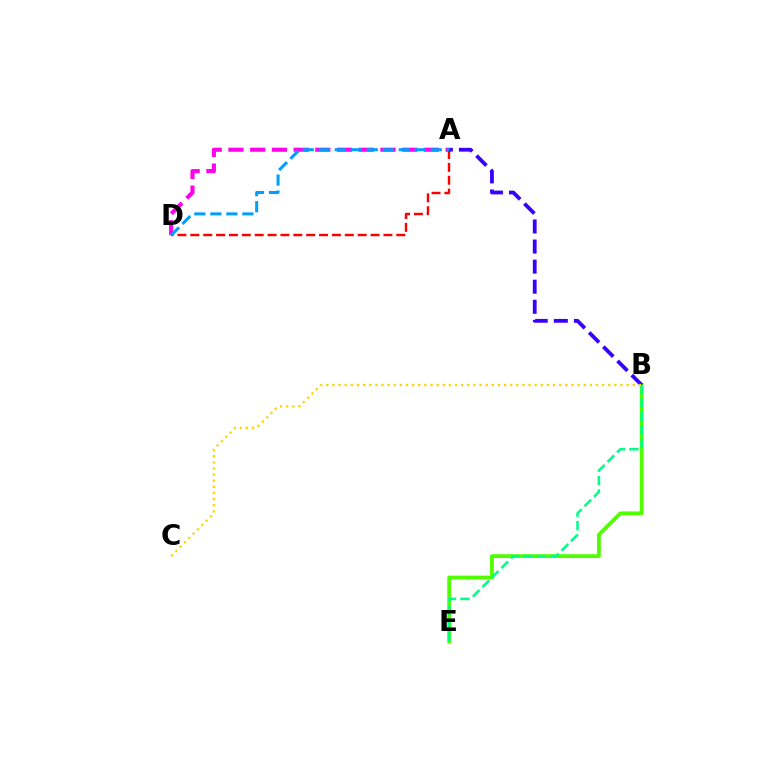{('A', 'D'): [{'color': '#ff00ed', 'line_style': 'dashed', 'thickness': 2.95}, {'color': '#ff0000', 'line_style': 'dashed', 'thickness': 1.75}, {'color': '#009eff', 'line_style': 'dashed', 'thickness': 2.17}], ('B', 'E'): [{'color': '#4fff00', 'line_style': 'solid', 'thickness': 2.73}, {'color': '#00ff86', 'line_style': 'dashed', 'thickness': 1.83}], ('A', 'B'): [{'color': '#3700ff', 'line_style': 'dashed', 'thickness': 2.73}], ('B', 'C'): [{'color': '#ffd500', 'line_style': 'dotted', 'thickness': 1.67}]}